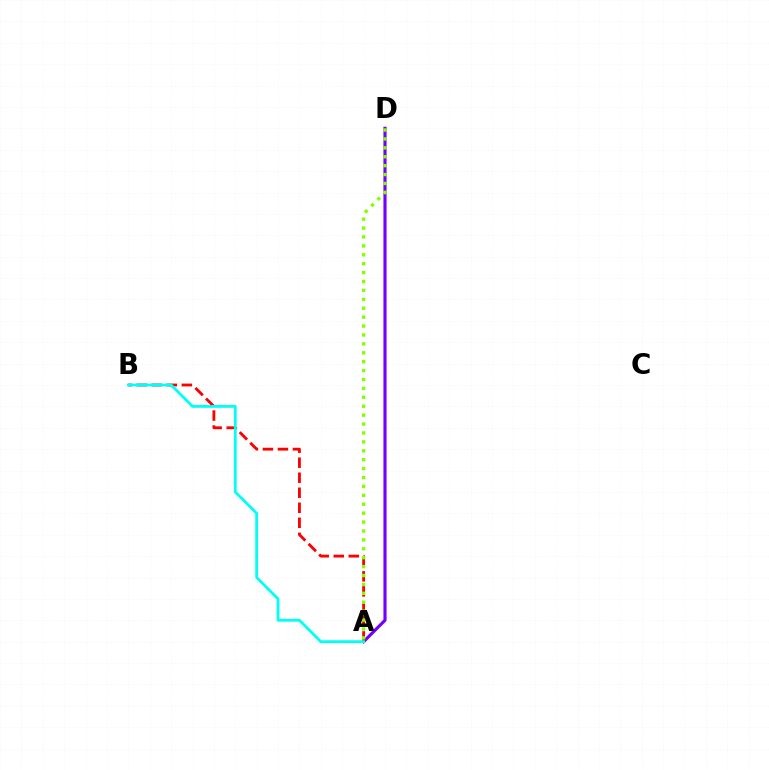{('A', 'D'): [{'color': '#7200ff', 'line_style': 'solid', 'thickness': 2.26}, {'color': '#84ff00', 'line_style': 'dotted', 'thickness': 2.42}], ('A', 'B'): [{'color': '#ff0000', 'line_style': 'dashed', 'thickness': 2.04}, {'color': '#00fff6', 'line_style': 'solid', 'thickness': 2.02}]}